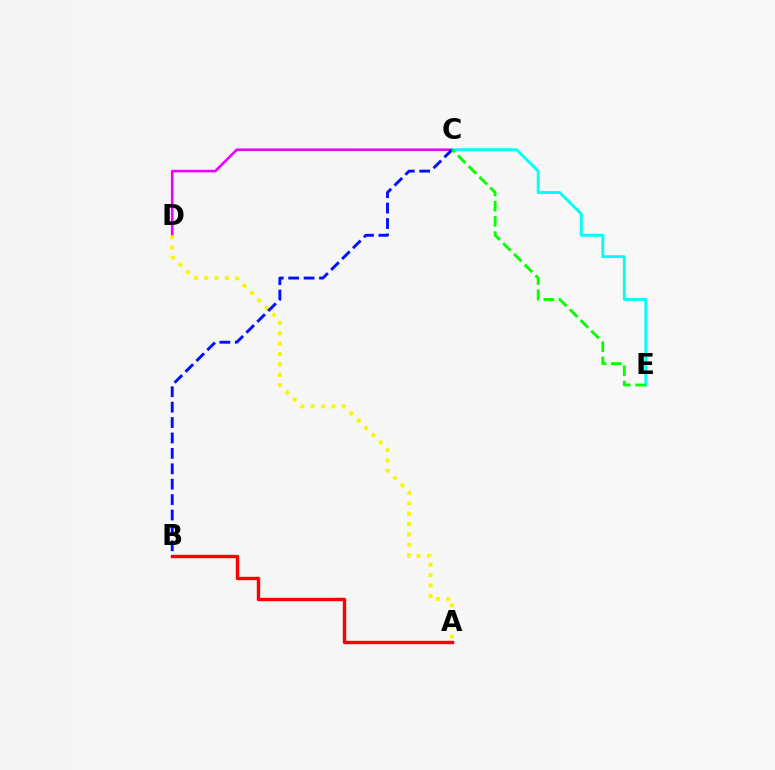{('C', 'D'): [{'color': '#ee00ff', 'line_style': 'solid', 'thickness': 1.89}], ('C', 'E'): [{'color': '#00fff6', 'line_style': 'solid', 'thickness': 2.08}, {'color': '#08ff00', 'line_style': 'dashed', 'thickness': 2.07}], ('A', 'D'): [{'color': '#fcf500', 'line_style': 'dotted', 'thickness': 2.82}], ('A', 'B'): [{'color': '#ff0000', 'line_style': 'solid', 'thickness': 2.44}], ('B', 'C'): [{'color': '#0010ff', 'line_style': 'dashed', 'thickness': 2.09}]}